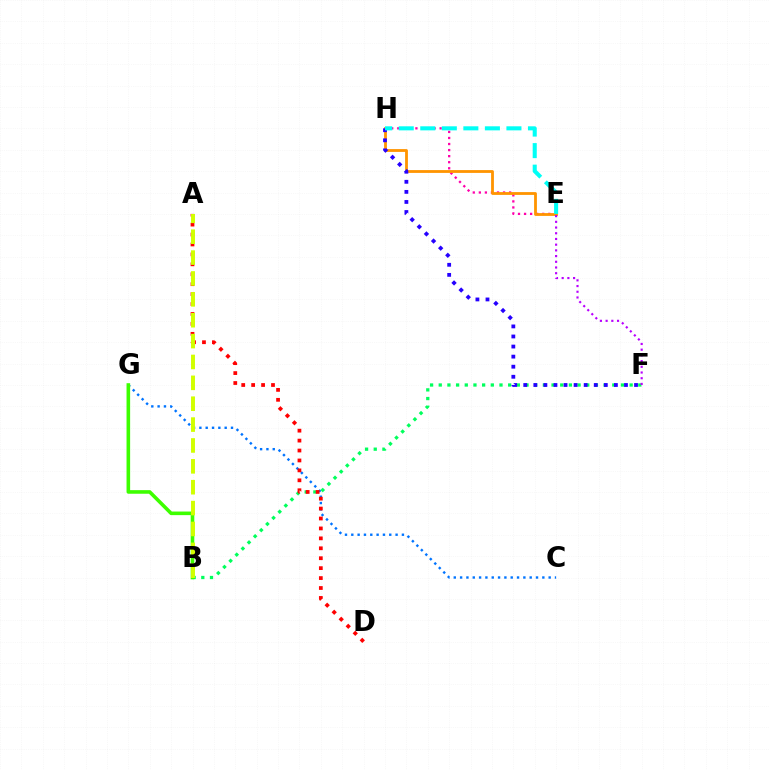{('C', 'G'): [{'color': '#0074ff', 'line_style': 'dotted', 'thickness': 1.72}], ('E', 'H'): [{'color': '#ff00ac', 'line_style': 'dotted', 'thickness': 1.65}, {'color': '#ff9400', 'line_style': 'solid', 'thickness': 2.02}, {'color': '#00fff6', 'line_style': 'dashed', 'thickness': 2.93}], ('B', 'F'): [{'color': '#00ff5c', 'line_style': 'dotted', 'thickness': 2.36}], ('B', 'G'): [{'color': '#3dff00', 'line_style': 'solid', 'thickness': 2.59}], ('A', 'D'): [{'color': '#ff0000', 'line_style': 'dotted', 'thickness': 2.7}], ('F', 'H'): [{'color': '#2500ff', 'line_style': 'dotted', 'thickness': 2.74}], ('A', 'B'): [{'color': '#d1ff00', 'line_style': 'dashed', 'thickness': 2.84}], ('E', 'F'): [{'color': '#b900ff', 'line_style': 'dotted', 'thickness': 1.55}]}